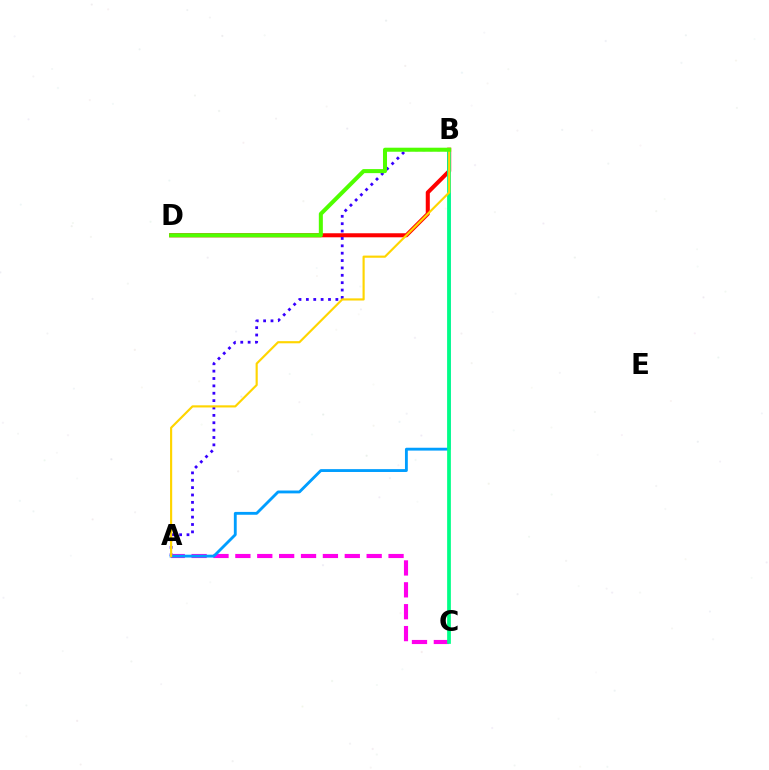{('B', 'D'): [{'color': '#ff0000', 'line_style': 'solid', 'thickness': 2.91}, {'color': '#4fff00', 'line_style': 'solid', 'thickness': 2.9}], ('A', 'B'): [{'color': '#3700ff', 'line_style': 'dotted', 'thickness': 2.0}, {'color': '#009eff', 'line_style': 'solid', 'thickness': 2.05}, {'color': '#ffd500', 'line_style': 'solid', 'thickness': 1.55}], ('A', 'C'): [{'color': '#ff00ed', 'line_style': 'dashed', 'thickness': 2.97}], ('B', 'C'): [{'color': '#00ff86', 'line_style': 'solid', 'thickness': 2.69}]}